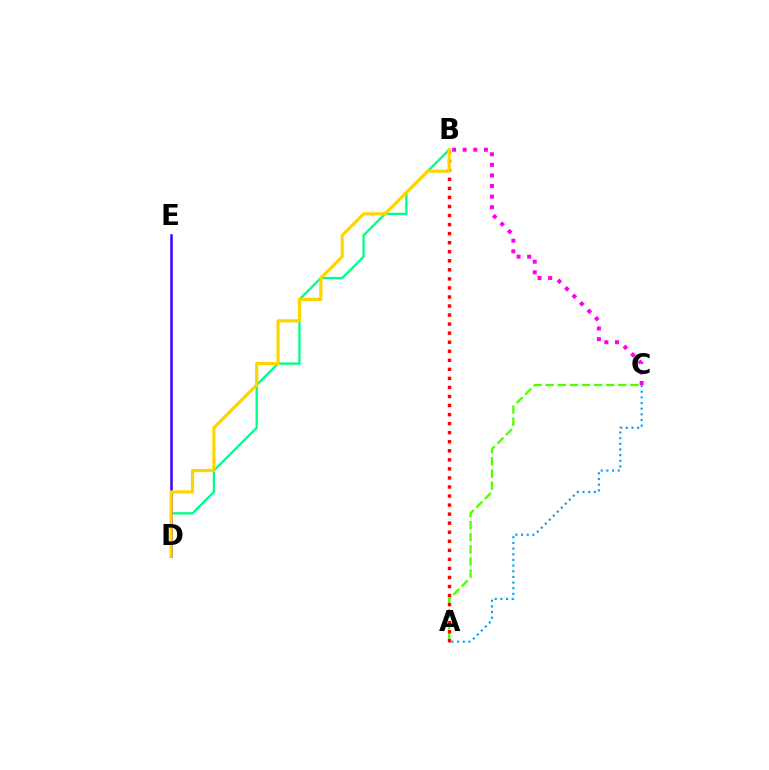{('A', 'C'): [{'color': '#4fff00', 'line_style': 'dashed', 'thickness': 1.65}, {'color': '#009eff', 'line_style': 'dotted', 'thickness': 1.54}], ('A', 'B'): [{'color': '#ff0000', 'line_style': 'dotted', 'thickness': 2.46}], ('B', 'C'): [{'color': '#ff00ed', 'line_style': 'dotted', 'thickness': 2.88}], ('B', 'D'): [{'color': '#00ff86', 'line_style': 'solid', 'thickness': 1.67}, {'color': '#ffd500', 'line_style': 'solid', 'thickness': 2.3}], ('D', 'E'): [{'color': '#3700ff', 'line_style': 'solid', 'thickness': 1.8}]}